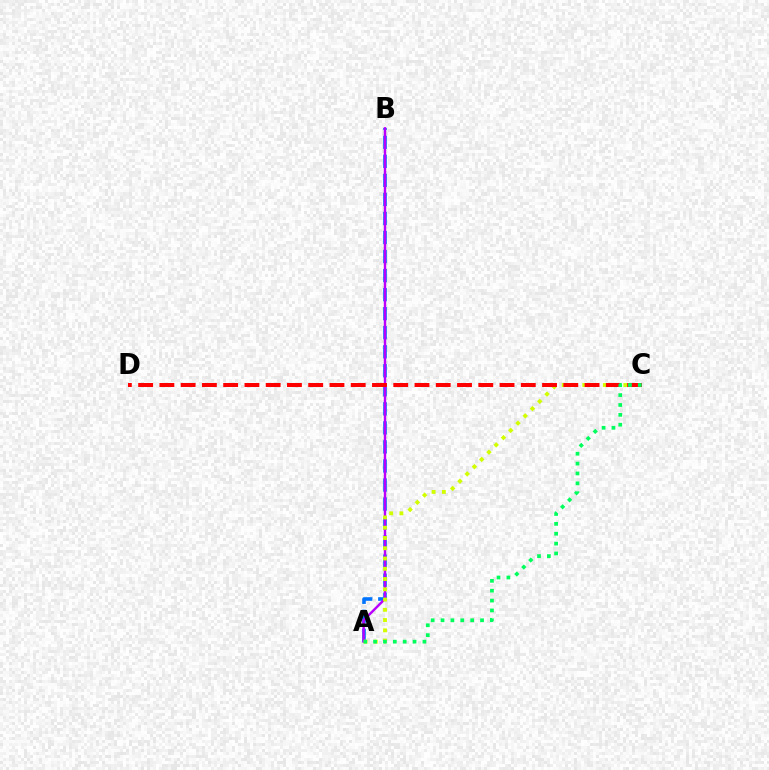{('A', 'B'): [{'color': '#0074ff', 'line_style': 'dashed', 'thickness': 2.59}, {'color': '#b900ff', 'line_style': 'solid', 'thickness': 1.74}], ('A', 'C'): [{'color': '#d1ff00', 'line_style': 'dotted', 'thickness': 2.79}, {'color': '#00ff5c', 'line_style': 'dotted', 'thickness': 2.68}], ('C', 'D'): [{'color': '#ff0000', 'line_style': 'dashed', 'thickness': 2.89}]}